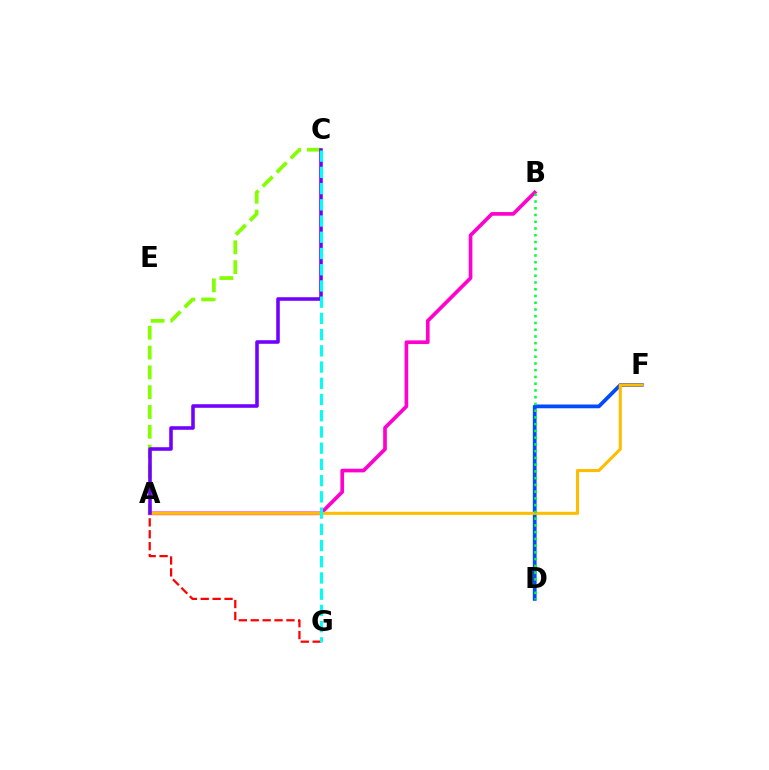{('A', 'G'): [{'color': '#ff0000', 'line_style': 'dashed', 'thickness': 1.62}], ('D', 'F'): [{'color': '#004bff', 'line_style': 'solid', 'thickness': 2.71}], ('A', 'B'): [{'color': '#ff00cf', 'line_style': 'solid', 'thickness': 2.64}], ('A', 'F'): [{'color': '#ffbd00', 'line_style': 'solid', 'thickness': 2.21}], ('B', 'D'): [{'color': '#00ff39', 'line_style': 'dotted', 'thickness': 1.83}], ('A', 'C'): [{'color': '#84ff00', 'line_style': 'dashed', 'thickness': 2.69}, {'color': '#7200ff', 'line_style': 'solid', 'thickness': 2.57}], ('C', 'G'): [{'color': '#00fff6', 'line_style': 'dashed', 'thickness': 2.2}]}